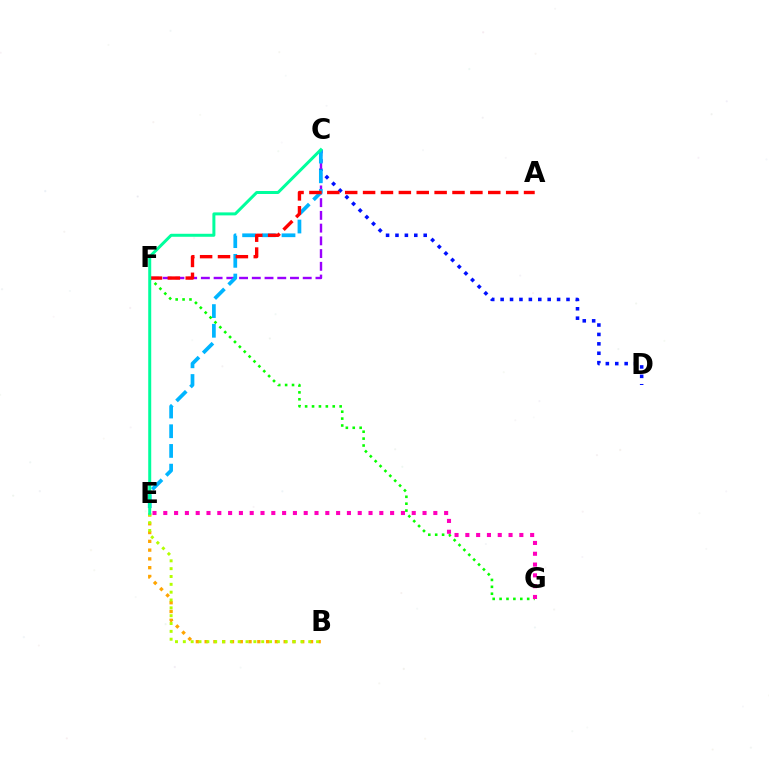{('C', 'D'): [{'color': '#0010ff', 'line_style': 'dotted', 'thickness': 2.56}], ('C', 'F'): [{'color': '#9b00ff', 'line_style': 'dashed', 'thickness': 1.73}], ('B', 'E'): [{'color': '#ffa500', 'line_style': 'dotted', 'thickness': 2.39}, {'color': '#b3ff00', 'line_style': 'dotted', 'thickness': 2.13}], ('C', 'E'): [{'color': '#00b5ff', 'line_style': 'dashed', 'thickness': 2.68}, {'color': '#00ff9d', 'line_style': 'solid', 'thickness': 2.16}], ('F', 'G'): [{'color': '#08ff00', 'line_style': 'dotted', 'thickness': 1.87}], ('A', 'F'): [{'color': '#ff0000', 'line_style': 'dashed', 'thickness': 2.43}], ('E', 'G'): [{'color': '#ff00bd', 'line_style': 'dotted', 'thickness': 2.93}]}